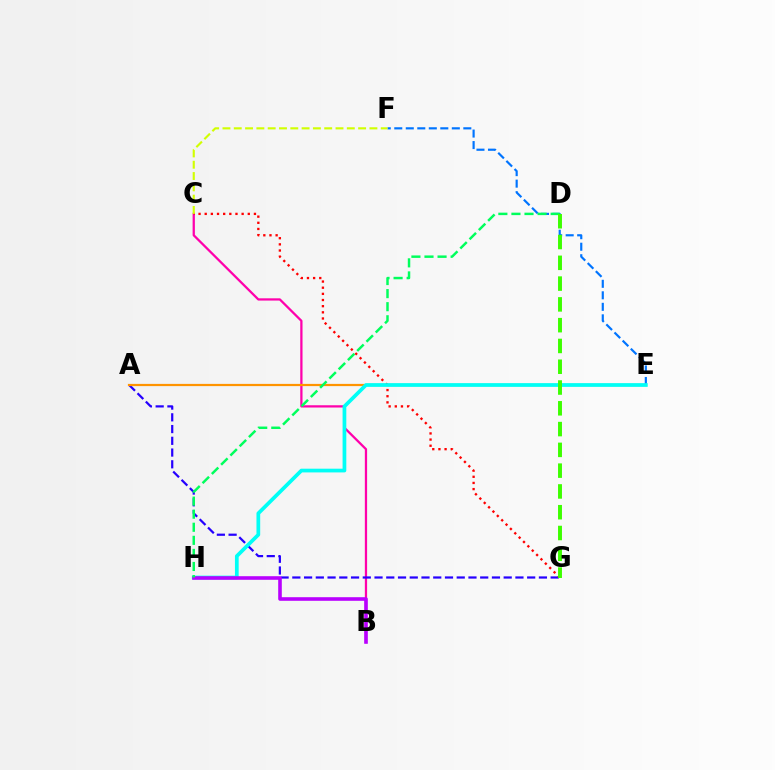{('B', 'C'): [{'color': '#ff00ac', 'line_style': 'solid', 'thickness': 1.63}], ('E', 'F'): [{'color': '#0074ff', 'line_style': 'dashed', 'thickness': 1.56}], ('A', 'G'): [{'color': '#2500ff', 'line_style': 'dashed', 'thickness': 1.6}], ('C', 'G'): [{'color': '#ff0000', 'line_style': 'dotted', 'thickness': 1.67}], ('A', 'E'): [{'color': '#ff9400', 'line_style': 'solid', 'thickness': 1.6}], ('C', 'F'): [{'color': '#d1ff00', 'line_style': 'dashed', 'thickness': 1.54}], ('E', 'H'): [{'color': '#00fff6', 'line_style': 'solid', 'thickness': 2.68}], ('B', 'H'): [{'color': '#b900ff', 'line_style': 'solid', 'thickness': 2.59}], ('D', 'H'): [{'color': '#00ff5c', 'line_style': 'dashed', 'thickness': 1.78}], ('D', 'G'): [{'color': '#3dff00', 'line_style': 'dashed', 'thickness': 2.82}]}